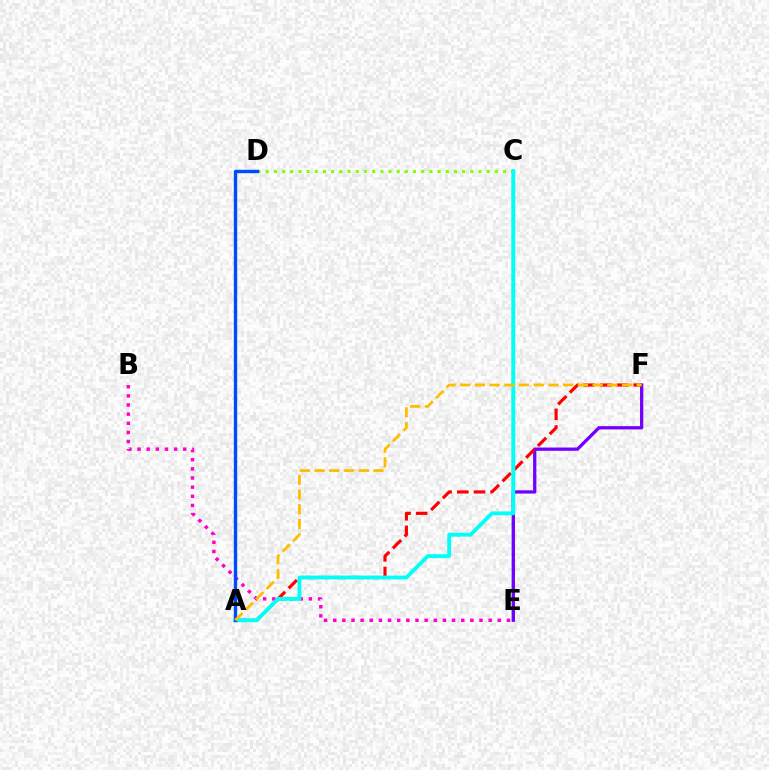{('C', 'D'): [{'color': '#84ff00', 'line_style': 'dotted', 'thickness': 2.22}], ('C', 'E'): [{'color': '#00ff39', 'line_style': 'solid', 'thickness': 1.75}], ('B', 'E'): [{'color': '#ff00cf', 'line_style': 'dotted', 'thickness': 2.48}], ('E', 'F'): [{'color': '#7200ff', 'line_style': 'solid', 'thickness': 2.36}], ('A', 'F'): [{'color': '#ff0000', 'line_style': 'dashed', 'thickness': 2.26}, {'color': '#ffbd00', 'line_style': 'dashed', 'thickness': 2.0}], ('A', 'C'): [{'color': '#00fff6', 'line_style': 'solid', 'thickness': 2.76}], ('A', 'D'): [{'color': '#004bff', 'line_style': 'solid', 'thickness': 2.44}]}